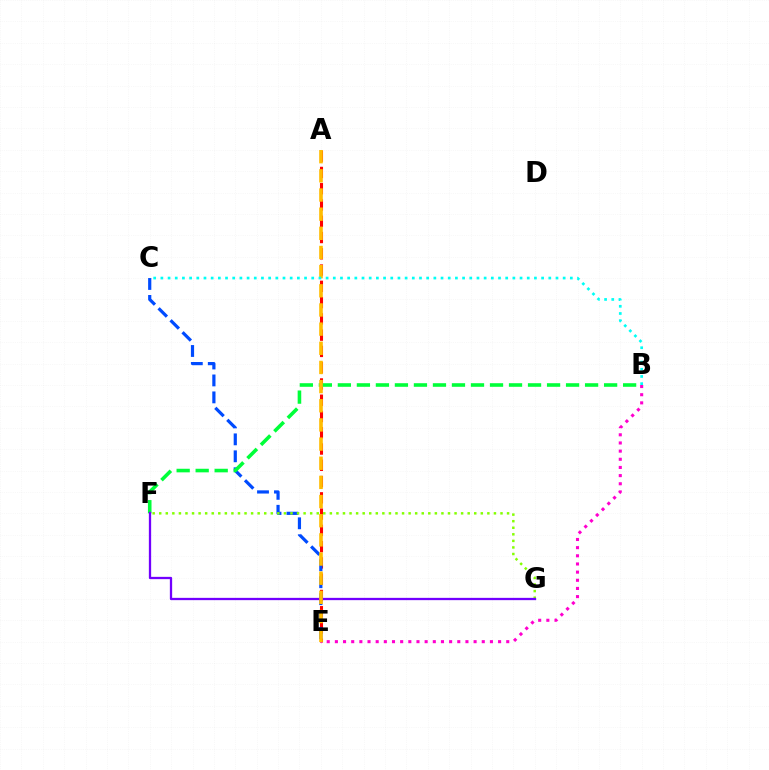{('A', 'E'): [{'color': '#ff0000', 'line_style': 'dashed', 'thickness': 2.21}, {'color': '#ffbd00', 'line_style': 'dashed', 'thickness': 2.6}], ('C', 'E'): [{'color': '#004bff', 'line_style': 'dashed', 'thickness': 2.3}], ('B', 'E'): [{'color': '#ff00cf', 'line_style': 'dotted', 'thickness': 2.22}], ('F', 'G'): [{'color': '#84ff00', 'line_style': 'dotted', 'thickness': 1.78}, {'color': '#7200ff', 'line_style': 'solid', 'thickness': 1.65}], ('B', 'F'): [{'color': '#00ff39', 'line_style': 'dashed', 'thickness': 2.58}], ('B', 'C'): [{'color': '#00fff6', 'line_style': 'dotted', 'thickness': 1.95}]}